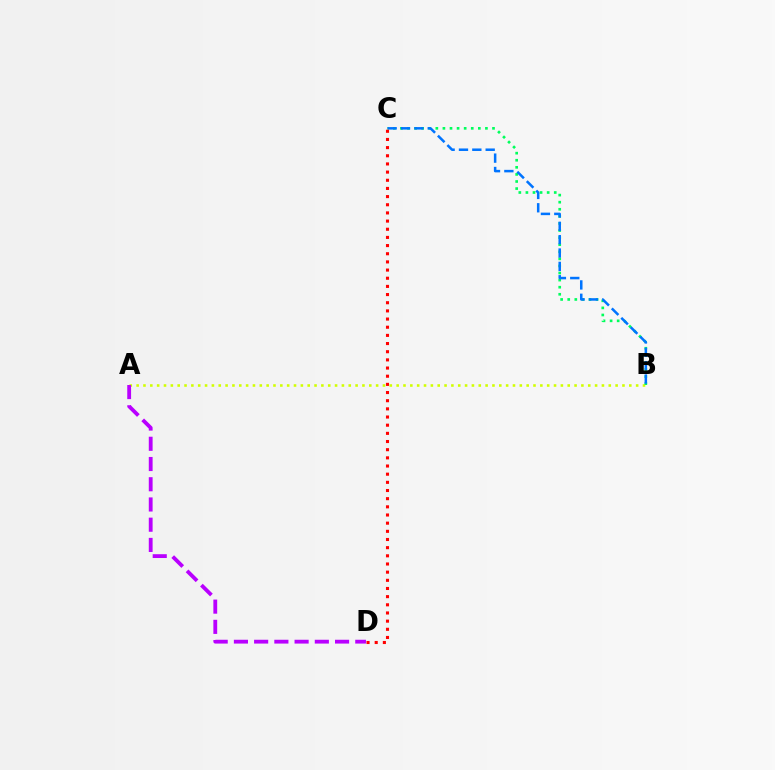{('A', 'B'): [{'color': '#d1ff00', 'line_style': 'dotted', 'thickness': 1.86}], ('B', 'C'): [{'color': '#00ff5c', 'line_style': 'dotted', 'thickness': 1.92}, {'color': '#0074ff', 'line_style': 'dashed', 'thickness': 1.81}], ('A', 'D'): [{'color': '#b900ff', 'line_style': 'dashed', 'thickness': 2.75}], ('C', 'D'): [{'color': '#ff0000', 'line_style': 'dotted', 'thickness': 2.22}]}